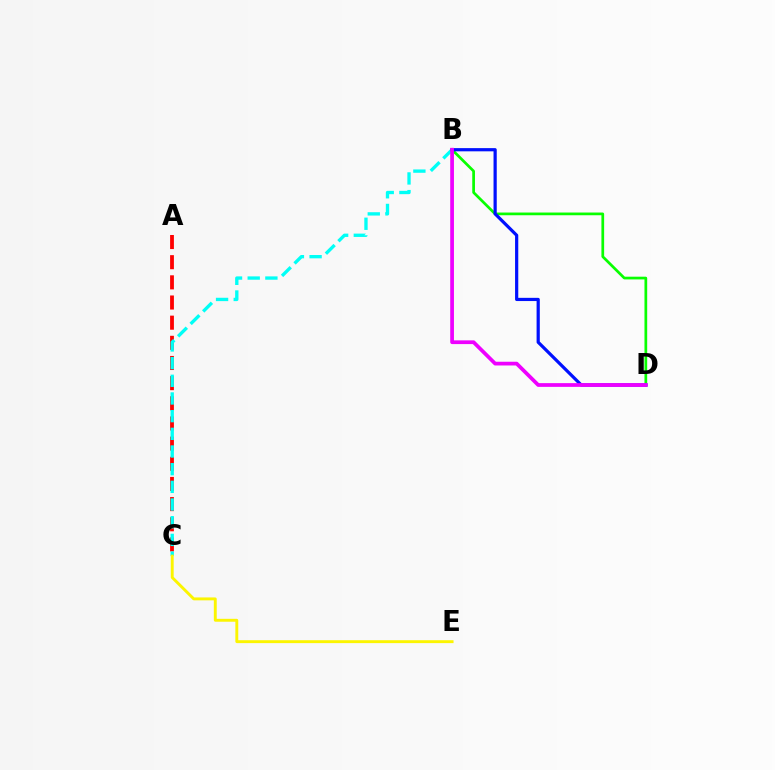{('A', 'C'): [{'color': '#ff0000', 'line_style': 'dashed', 'thickness': 2.74}], ('B', 'C'): [{'color': '#00fff6', 'line_style': 'dashed', 'thickness': 2.4}], ('B', 'D'): [{'color': '#08ff00', 'line_style': 'solid', 'thickness': 1.96}, {'color': '#0010ff', 'line_style': 'solid', 'thickness': 2.31}, {'color': '#ee00ff', 'line_style': 'solid', 'thickness': 2.69}], ('C', 'E'): [{'color': '#fcf500', 'line_style': 'solid', 'thickness': 2.09}]}